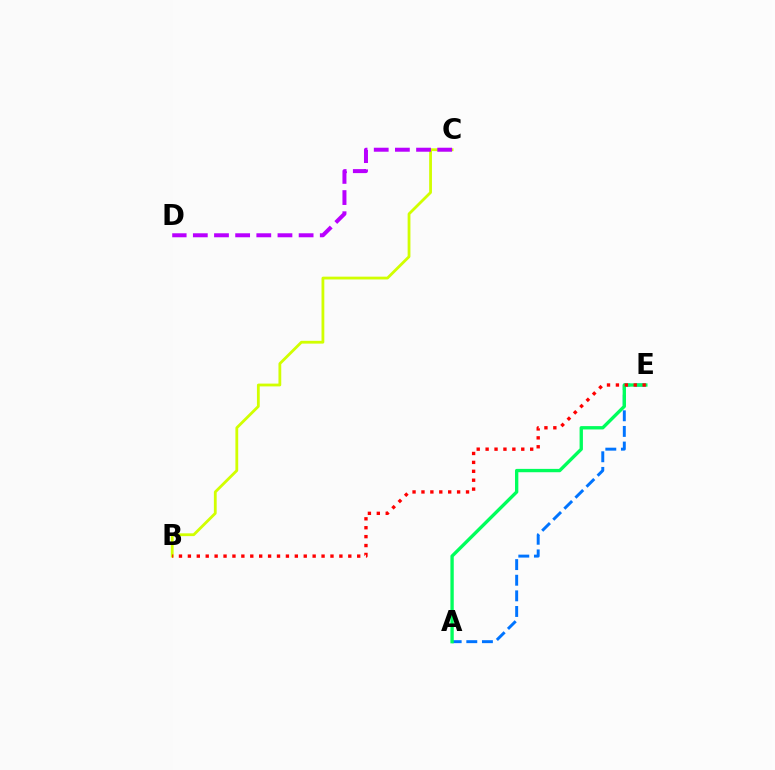{('A', 'E'): [{'color': '#0074ff', 'line_style': 'dashed', 'thickness': 2.12}, {'color': '#00ff5c', 'line_style': 'solid', 'thickness': 2.41}], ('B', 'C'): [{'color': '#d1ff00', 'line_style': 'solid', 'thickness': 2.01}], ('B', 'E'): [{'color': '#ff0000', 'line_style': 'dotted', 'thickness': 2.42}], ('C', 'D'): [{'color': '#b900ff', 'line_style': 'dashed', 'thickness': 2.87}]}